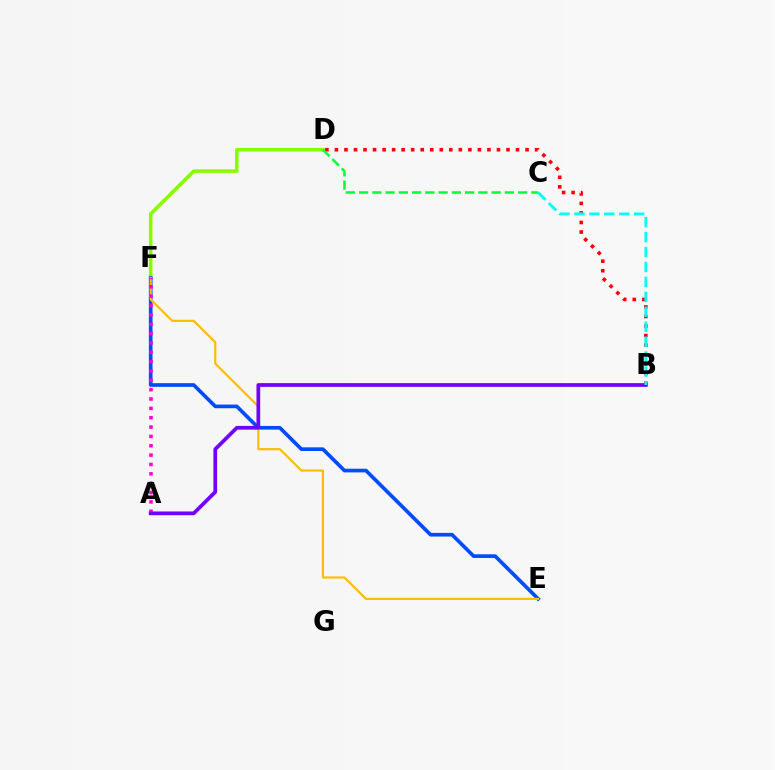{('D', 'F'): [{'color': '#84ff00', 'line_style': 'solid', 'thickness': 2.56}], ('B', 'D'): [{'color': '#ff0000', 'line_style': 'dotted', 'thickness': 2.59}], ('E', 'F'): [{'color': '#004bff', 'line_style': 'solid', 'thickness': 2.64}, {'color': '#ffbd00', 'line_style': 'solid', 'thickness': 1.57}], ('C', 'D'): [{'color': '#00ff39', 'line_style': 'dashed', 'thickness': 1.8}], ('A', 'F'): [{'color': '#ff00cf', 'line_style': 'dotted', 'thickness': 2.54}], ('A', 'B'): [{'color': '#7200ff', 'line_style': 'solid', 'thickness': 2.68}], ('B', 'C'): [{'color': '#00fff6', 'line_style': 'dashed', 'thickness': 2.03}]}